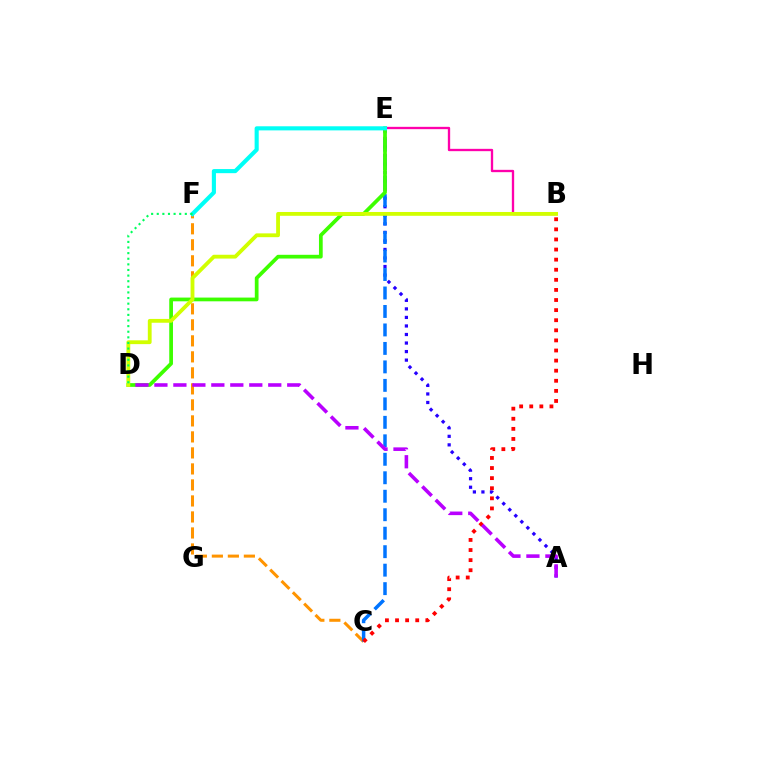{('A', 'E'): [{'color': '#2500ff', 'line_style': 'dotted', 'thickness': 2.32}], ('B', 'E'): [{'color': '#ff00ac', 'line_style': 'solid', 'thickness': 1.68}], ('C', 'F'): [{'color': '#ff9400', 'line_style': 'dashed', 'thickness': 2.17}], ('C', 'E'): [{'color': '#0074ff', 'line_style': 'dashed', 'thickness': 2.51}], ('D', 'E'): [{'color': '#3dff00', 'line_style': 'solid', 'thickness': 2.69}], ('B', 'C'): [{'color': '#ff0000', 'line_style': 'dotted', 'thickness': 2.74}], ('A', 'D'): [{'color': '#b900ff', 'line_style': 'dashed', 'thickness': 2.58}], ('E', 'F'): [{'color': '#00fff6', 'line_style': 'solid', 'thickness': 2.95}], ('B', 'D'): [{'color': '#d1ff00', 'line_style': 'solid', 'thickness': 2.75}], ('D', 'F'): [{'color': '#00ff5c', 'line_style': 'dotted', 'thickness': 1.53}]}